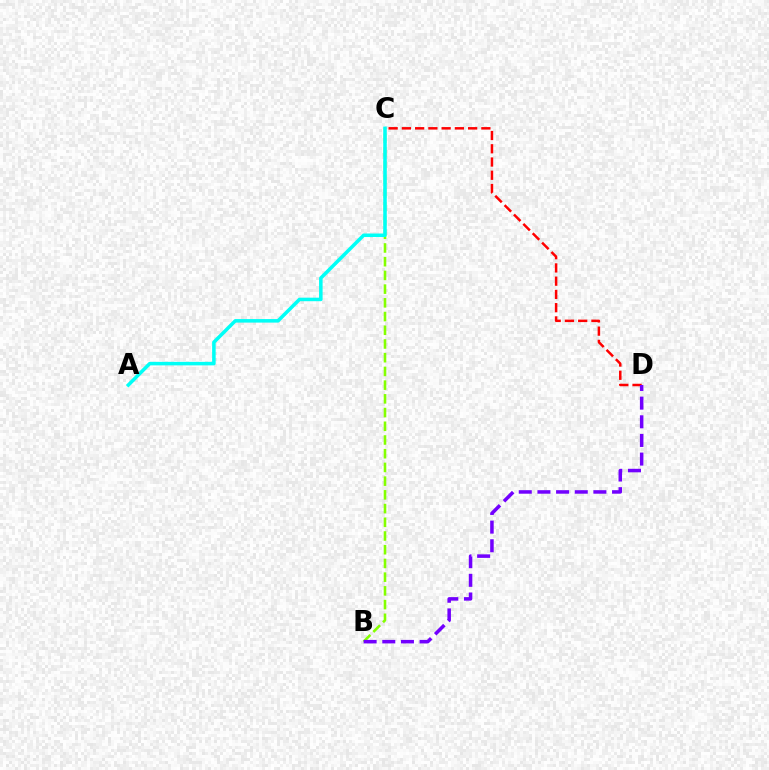{('C', 'D'): [{'color': '#ff0000', 'line_style': 'dashed', 'thickness': 1.8}], ('B', 'C'): [{'color': '#84ff00', 'line_style': 'dashed', 'thickness': 1.86}], ('A', 'C'): [{'color': '#00fff6', 'line_style': 'solid', 'thickness': 2.54}], ('B', 'D'): [{'color': '#7200ff', 'line_style': 'dashed', 'thickness': 2.53}]}